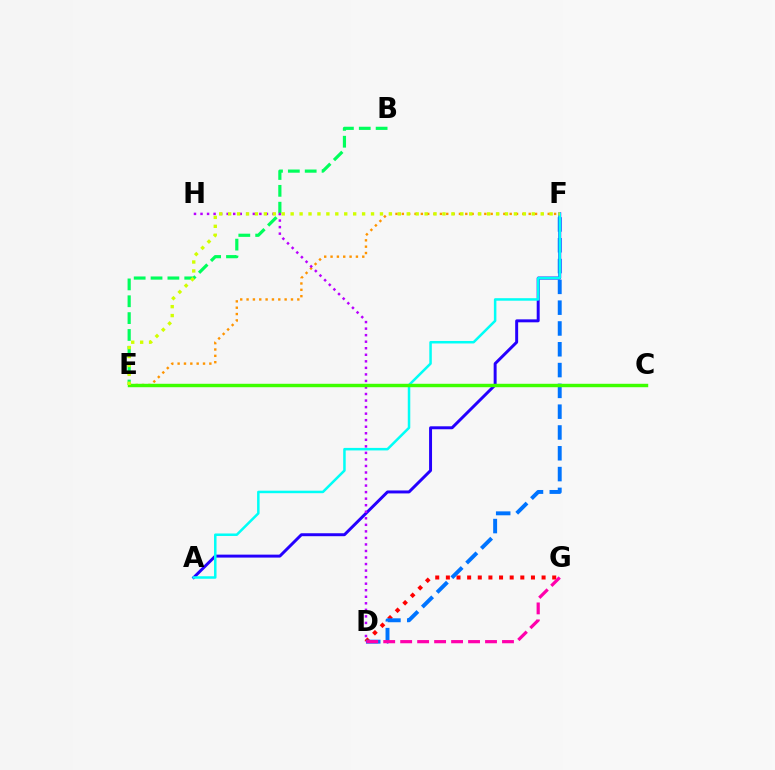{('D', 'G'): [{'color': '#ff0000', 'line_style': 'dotted', 'thickness': 2.89}, {'color': '#ff00ac', 'line_style': 'dashed', 'thickness': 2.31}], ('D', 'F'): [{'color': '#0074ff', 'line_style': 'dashed', 'thickness': 2.83}], ('E', 'F'): [{'color': '#ff9400', 'line_style': 'dotted', 'thickness': 1.72}, {'color': '#d1ff00', 'line_style': 'dotted', 'thickness': 2.43}], ('B', 'E'): [{'color': '#00ff5c', 'line_style': 'dashed', 'thickness': 2.29}], ('A', 'F'): [{'color': '#2500ff', 'line_style': 'solid', 'thickness': 2.13}, {'color': '#00fff6', 'line_style': 'solid', 'thickness': 1.81}], ('D', 'H'): [{'color': '#b900ff', 'line_style': 'dotted', 'thickness': 1.78}], ('C', 'E'): [{'color': '#3dff00', 'line_style': 'solid', 'thickness': 2.47}]}